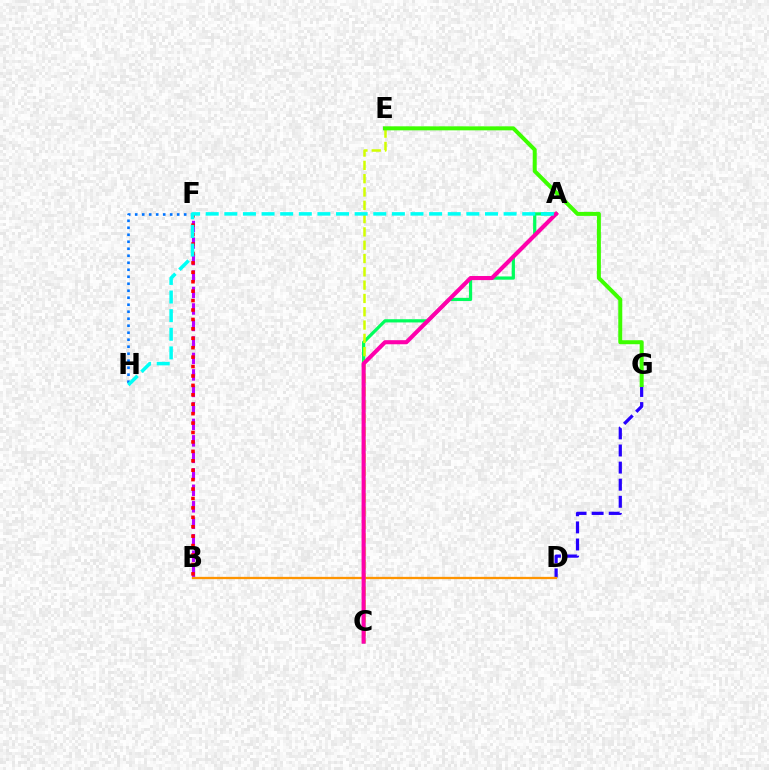{('A', 'C'): [{'color': '#00ff5c', 'line_style': 'solid', 'thickness': 2.32}, {'color': '#ff00ac', 'line_style': 'solid', 'thickness': 2.94}], ('D', 'G'): [{'color': '#2500ff', 'line_style': 'dashed', 'thickness': 2.32}], ('B', 'F'): [{'color': '#b900ff', 'line_style': 'dashed', 'thickness': 2.24}, {'color': '#ff0000', 'line_style': 'dotted', 'thickness': 2.56}], ('C', 'E'): [{'color': '#d1ff00', 'line_style': 'dashed', 'thickness': 1.81}], ('F', 'H'): [{'color': '#0074ff', 'line_style': 'dotted', 'thickness': 1.9}], ('B', 'D'): [{'color': '#ff9400', 'line_style': 'solid', 'thickness': 1.65}], ('A', 'H'): [{'color': '#00fff6', 'line_style': 'dashed', 'thickness': 2.53}], ('E', 'G'): [{'color': '#3dff00', 'line_style': 'solid', 'thickness': 2.87}]}